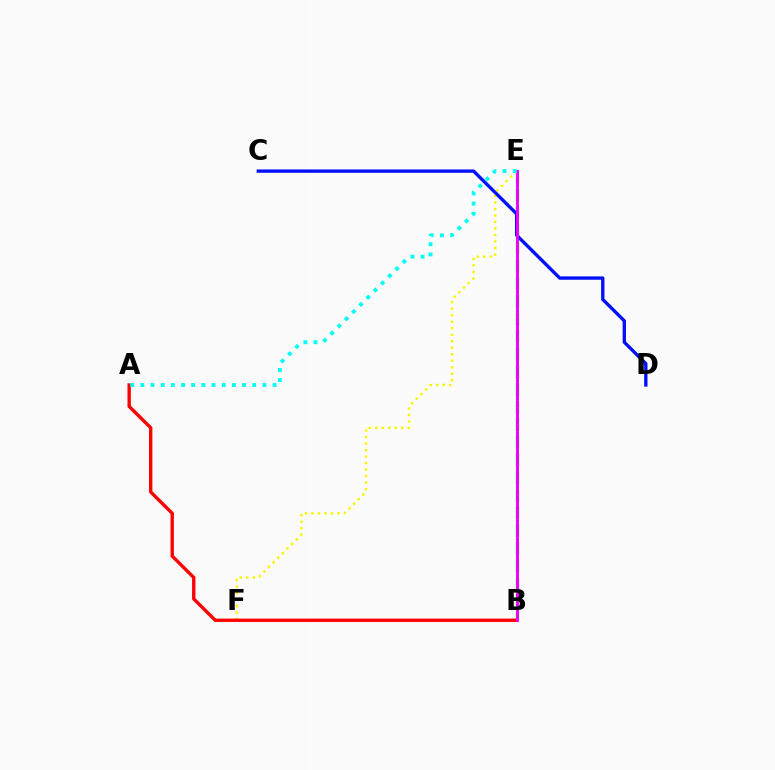{('E', 'F'): [{'color': '#fcf500', 'line_style': 'dotted', 'thickness': 1.77}], ('B', 'E'): [{'color': '#08ff00', 'line_style': 'dashed', 'thickness': 2.4}, {'color': '#ee00ff', 'line_style': 'solid', 'thickness': 2.12}], ('C', 'D'): [{'color': '#0010ff', 'line_style': 'solid', 'thickness': 2.4}], ('A', 'B'): [{'color': '#ff0000', 'line_style': 'solid', 'thickness': 2.42}], ('A', 'E'): [{'color': '#00fff6', 'line_style': 'dotted', 'thickness': 2.76}]}